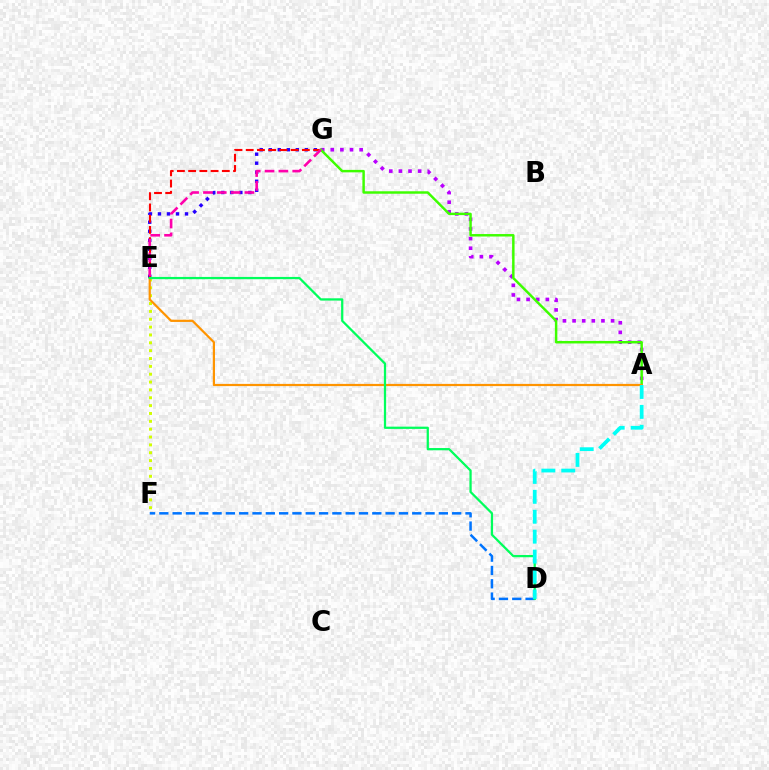{('A', 'G'): [{'color': '#b900ff', 'line_style': 'dotted', 'thickness': 2.61}, {'color': '#3dff00', 'line_style': 'solid', 'thickness': 1.77}], ('E', 'G'): [{'color': '#2500ff', 'line_style': 'dotted', 'thickness': 2.45}, {'color': '#ff0000', 'line_style': 'dashed', 'thickness': 1.53}, {'color': '#ff00ac', 'line_style': 'dashed', 'thickness': 1.88}], ('E', 'F'): [{'color': '#d1ff00', 'line_style': 'dotted', 'thickness': 2.13}], ('D', 'F'): [{'color': '#0074ff', 'line_style': 'dashed', 'thickness': 1.81}], ('A', 'E'): [{'color': '#ff9400', 'line_style': 'solid', 'thickness': 1.59}], ('D', 'E'): [{'color': '#00ff5c', 'line_style': 'solid', 'thickness': 1.62}], ('A', 'D'): [{'color': '#00fff6', 'line_style': 'dashed', 'thickness': 2.71}]}